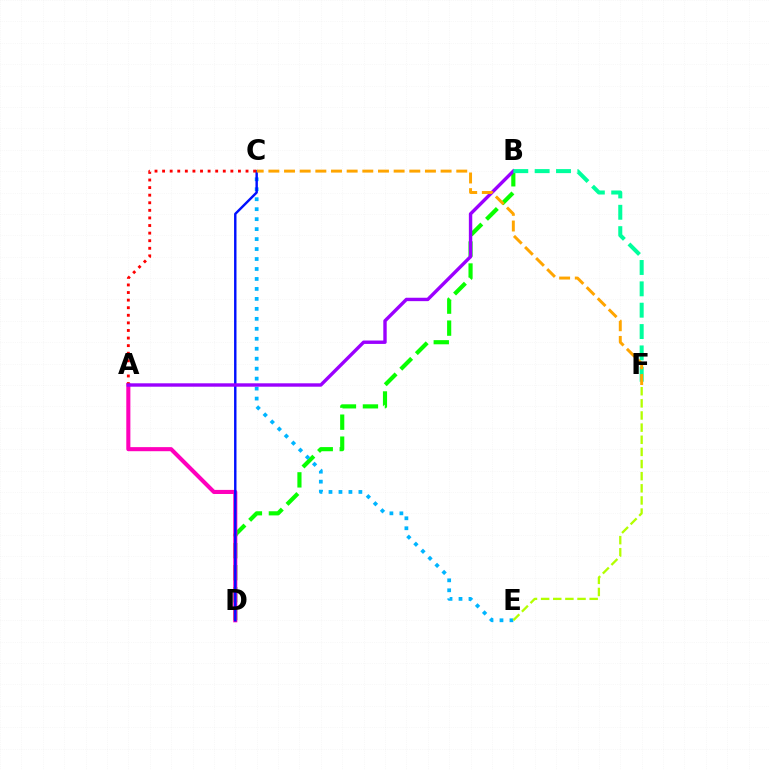{('B', 'D'): [{'color': '#08ff00', 'line_style': 'dashed', 'thickness': 2.99}], ('A', 'D'): [{'color': '#ff00bd', 'line_style': 'solid', 'thickness': 2.94}], ('C', 'E'): [{'color': '#00b5ff', 'line_style': 'dotted', 'thickness': 2.71}], ('C', 'D'): [{'color': '#0010ff', 'line_style': 'solid', 'thickness': 1.74}], ('E', 'F'): [{'color': '#b3ff00', 'line_style': 'dashed', 'thickness': 1.65}], ('A', 'C'): [{'color': '#ff0000', 'line_style': 'dotted', 'thickness': 2.06}], ('A', 'B'): [{'color': '#9b00ff', 'line_style': 'solid', 'thickness': 2.45}], ('B', 'F'): [{'color': '#00ff9d', 'line_style': 'dashed', 'thickness': 2.9}], ('C', 'F'): [{'color': '#ffa500', 'line_style': 'dashed', 'thickness': 2.13}]}